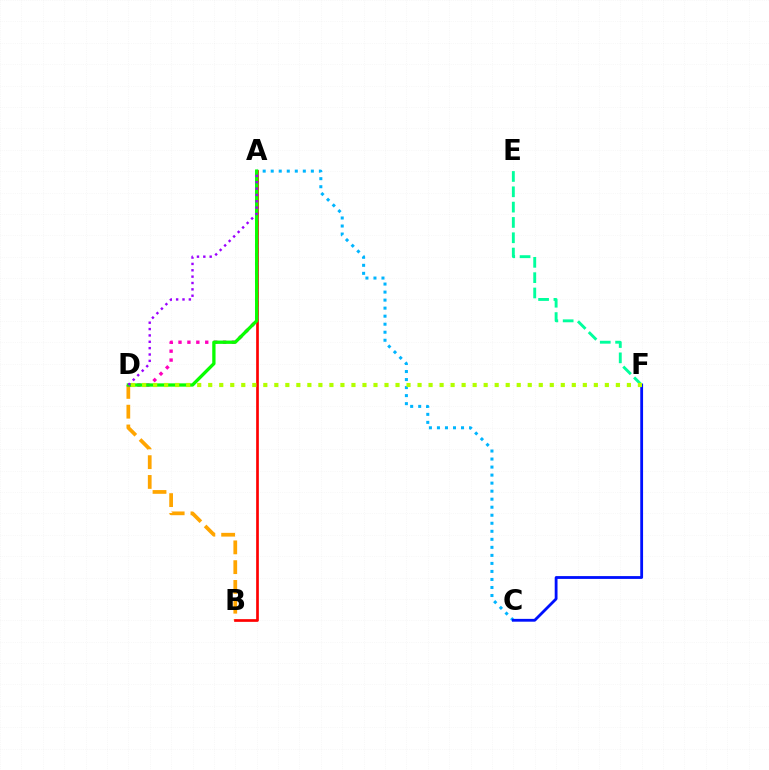{('E', 'F'): [{'color': '#00ff9d', 'line_style': 'dashed', 'thickness': 2.08}], ('A', 'C'): [{'color': '#00b5ff', 'line_style': 'dotted', 'thickness': 2.18}], ('C', 'F'): [{'color': '#0010ff', 'line_style': 'solid', 'thickness': 2.02}], ('B', 'D'): [{'color': '#ffa500', 'line_style': 'dashed', 'thickness': 2.69}], ('A', 'B'): [{'color': '#ff0000', 'line_style': 'solid', 'thickness': 1.94}], ('A', 'D'): [{'color': '#ff00bd', 'line_style': 'dotted', 'thickness': 2.42}, {'color': '#08ff00', 'line_style': 'solid', 'thickness': 2.38}, {'color': '#9b00ff', 'line_style': 'dotted', 'thickness': 1.73}], ('D', 'F'): [{'color': '#b3ff00', 'line_style': 'dotted', 'thickness': 2.99}]}